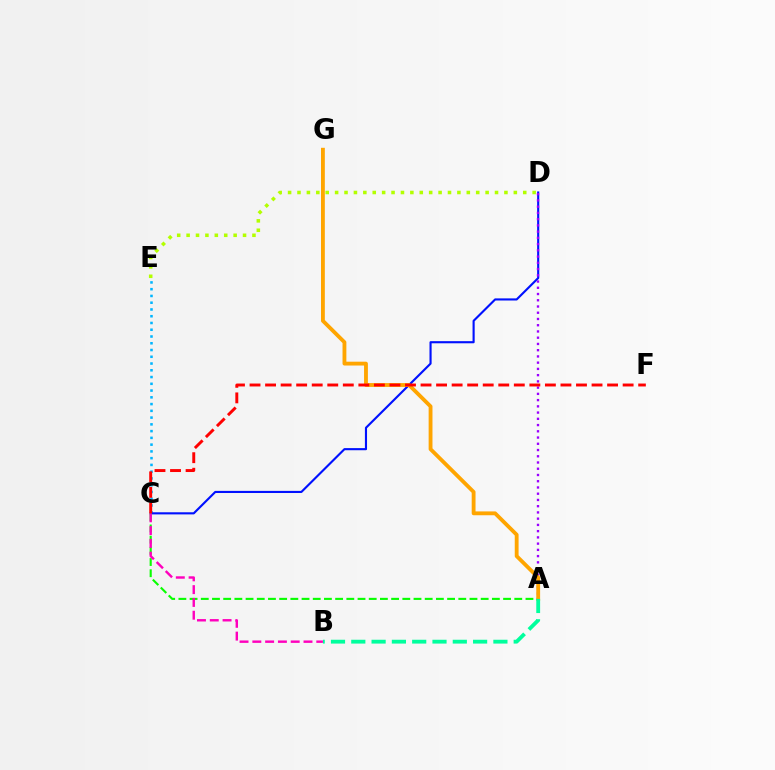{('D', 'E'): [{'color': '#b3ff00', 'line_style': 'dotted', 'thickness': 2.56}], ('C', 'E'): [{'color': '#00b5ff', 'line_style': 'dotted', 'thickness': 1.84}], ('C', 'D'): [{'color': '#0010ff', 'line_style': 'solid', 'thickness': 1.53}], ('A', 'C'): [{'color': '#08ff00', 'line_style': 'dashed', 'thickness': 1.52}], ('A', 'D'): [{'color': '#9b00ff', 'line_style': 'dotted', 'thickness': 1.7}], ('A', 'G'): [{'color': '#ffa500', 'line_style': 'solid', 'thickness': 2.76}], ('A', 'B'): [{'color': '#00ff9d', 'line_style': 'dashed', 'thickness': 2.76}], ('B', 'C'): [{'color': '#ff00bd', 'line_style': 'dashed', 'thickness': 1.74}], ('C', 'F'): [{'color': '#ff0000', 'line_style': 'dashed', 'thickness': 2.11}]}